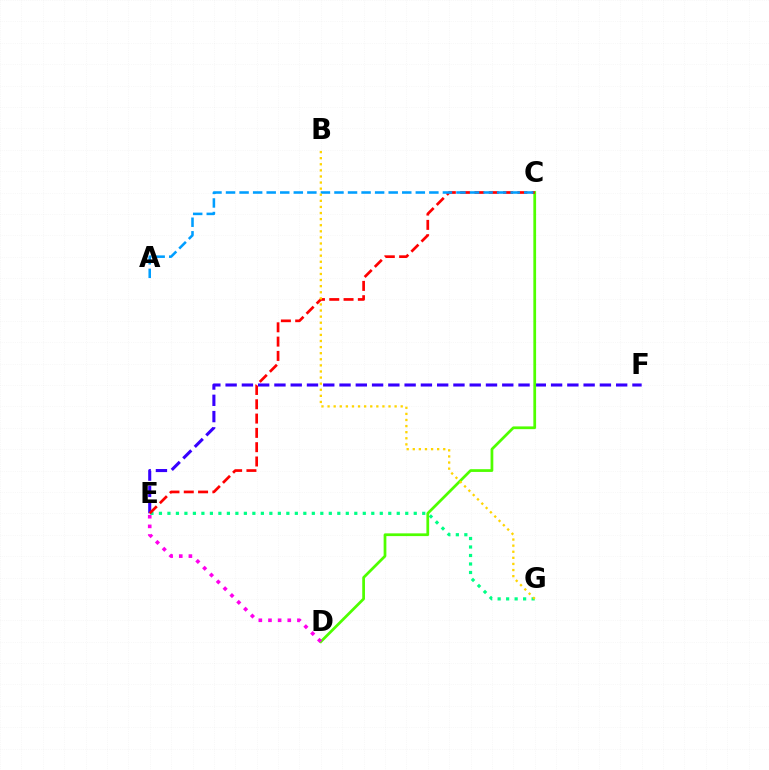{('E', 'F'): [{'color': '#3700ff', 'line_style': 'dashed', 'thickness': 2.21}], ('E', 'G'): [{'color': '#00ff86', 'line_style': 'dotted', 'thickness': 2.31}], ('C', 'D'): [{'color': '#4fff00', 'line_style': 'solid', 'thickness': 1.97}], ('C', 'E'): [{'color': '#ff0000', 'line_style': 'dashed', 'thickness': 1.94}], ('D', 'E'): [{'color': '#ff00ed', 'line_style': 'dotted', 'thickness': 2.62}], ('A', 'C'): [{'color': '#009eff', 'line_style': 'dashed', 'thickness': 1.84}], ('B', 'G'): [{'color': '#ffd500', 'line_style': 'dotted', 'thickness': 1.66}]}